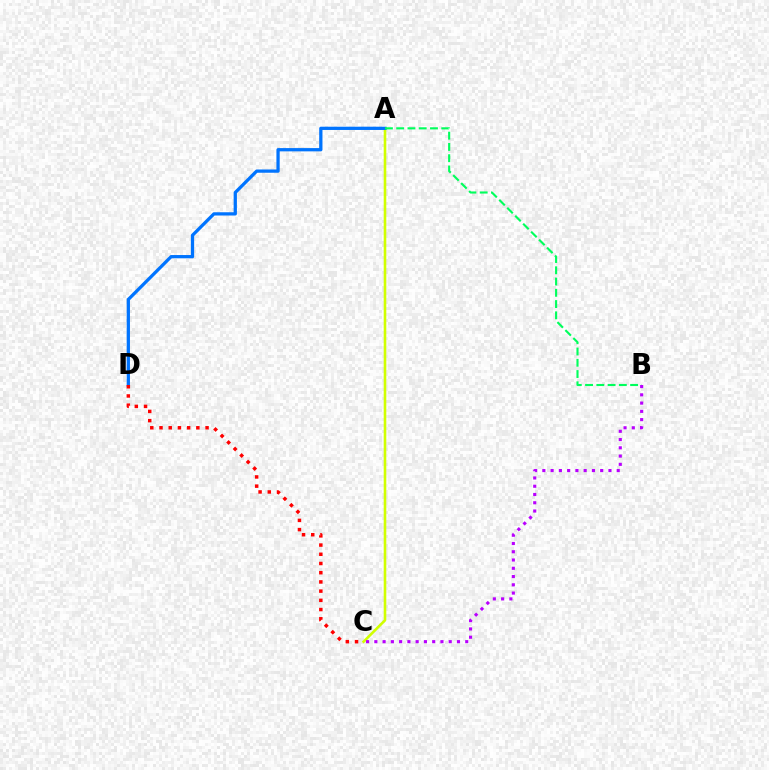{('A', 'C'): [{'color': '#d1ff00', 'line_style': 'solid', 'thickness': 1.87}], ('A', 'D'): [{'color': '#0074ff', 'line_style': 'solid', 'thickness': 2.35}], ('C', 'D'): [{'color': '#ff0000', 'line_style': 'dotted', 'thickness': 2.5}], ('A', 'B'): [{'color': '#00ff5c', 'line_style': 'dashed', 'thickness': 1.53}], ('B', 'C'): [{'color': '#b900ff', 'line_style': 'dotted', 'thickness': 2.25}]}